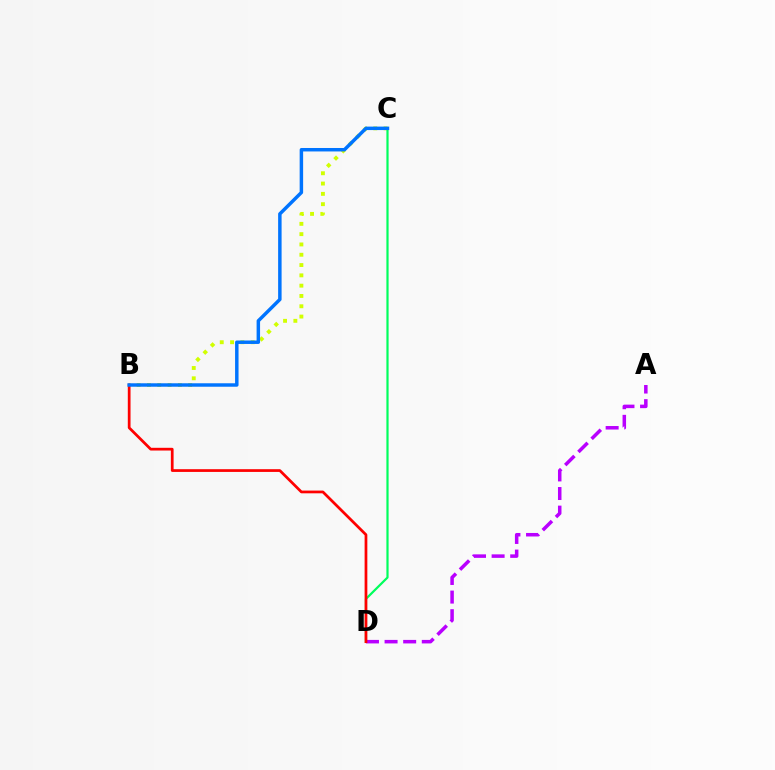{('B', 'C'): [{'color': '#d1ff00', 'line_style': 'dotted', 'thickness': 2.8}, {'color': '#0074ff', 'line_style': 'solid', 'thickness': 2.49}], ('C', 'D'): [{'color': '#00ff5c', 'line_style': 'solid', 'thickness': 1.59}], ('A', 'D'): [{'color': '#b900ff', 'line_style': 'dashed', 'thickness': 2.53}], ('B', 'D'): [{'color': '#ff0000', 'line_style': 'solid', 'thickness': 1.97}]}